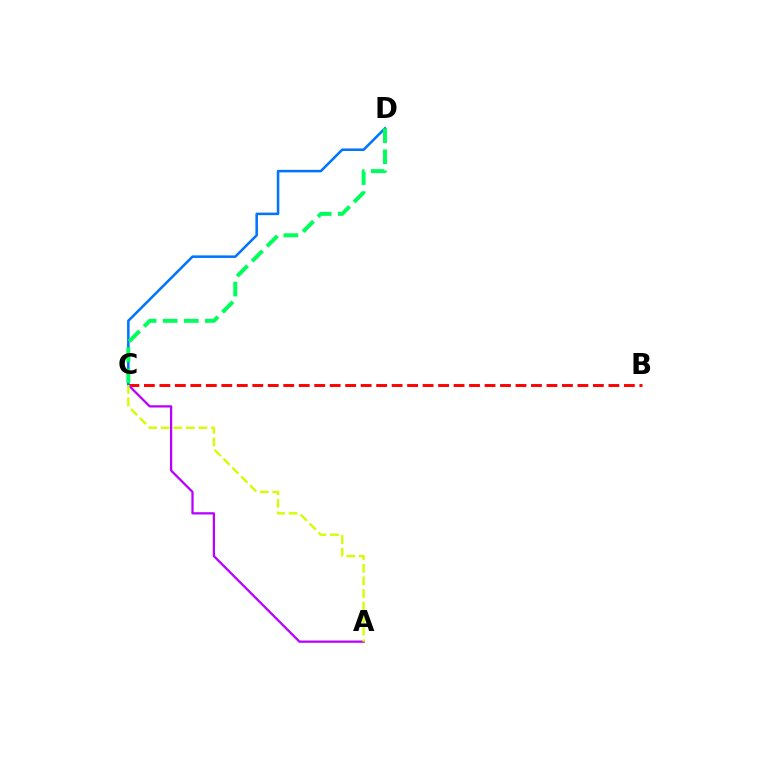{('B', 'C'): [{'color': '#ff0000', 'line_style': 'dashed', 'thickness': 2.1}], ('A', 'C'): [{'color': '#b900ff', 'line_style': 'solid', 'thickness': 1.63}, {'color': '#d1ff00', 'line_style': 'dashed', 'thickness': 1.71}], ('C', 'D'): [{'color': '#0074ff', 'line_style': 'solid', 'thickness': 1.82}, {'color': '#00ff5c', 'line_style': 'dashed', 'thickness': 2.86}]}